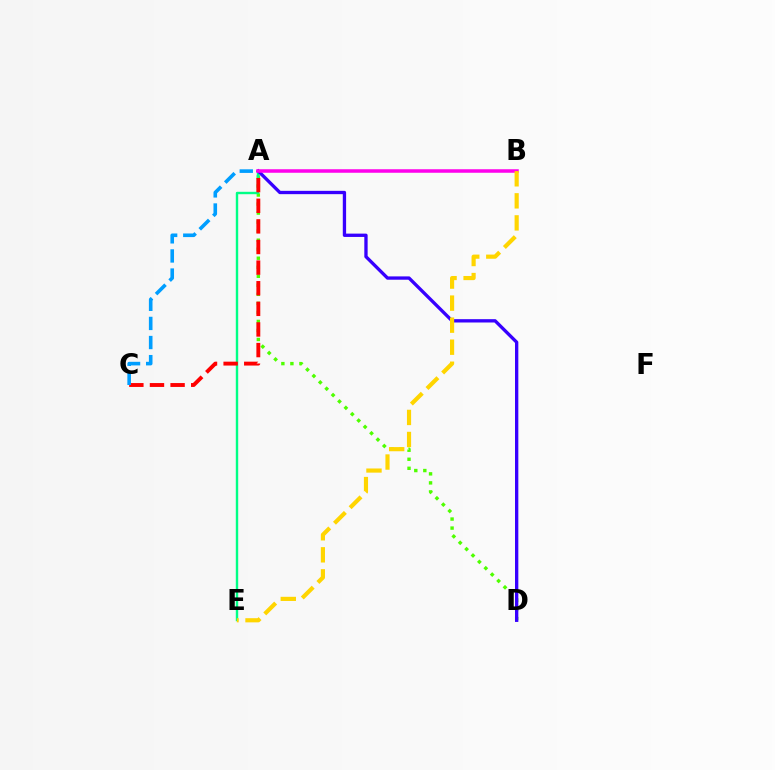{('A', 'D'): [{'color': '#4fff00', 'line_style': 'dotted', 'thickness': 2.45}, {'color': '#3700ff', 'line_style': 'solid', 'thickness': 2.39}], ('A', 'E'): [{'color': '#00ff86', 'line_style': 'solid', 'thickness': 1.73}], ('A', 'C'): [{'color': '#ff0000', 'line_style': 'dashed', 'thickness': 2.8}, {'color': '#009eff', 'line_style': 'dashed', 'thickness': 2.6}], ('A', 'B'): [{'color': '#ff00ed', 'line_style': 'solid', 'thickness': 2.53}], ('B', 'E'): [{'color': '#ffd500', 'line_style': 'dashed', 'thickness': 2.99}]}